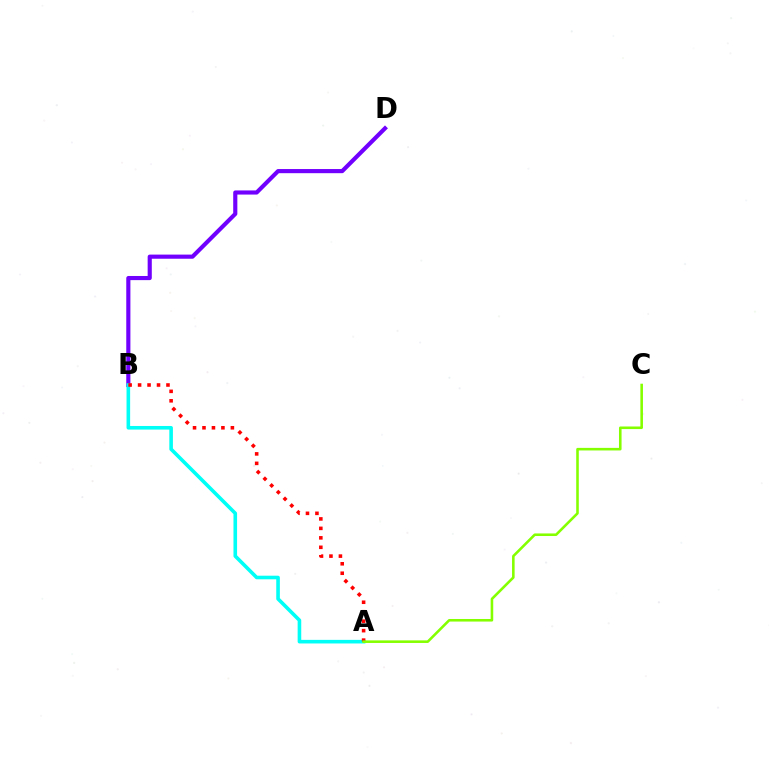{('B', 'D'): [{'color': '#7200ff', 'line_style': 'solid', 'thickness': 2.98}], ('A', 'B'): [{'color': '#00fff6', 'line_style': 'solid', 'thickness': 2.59}, {'color': '#ff0000', 'line_style': 'dotted', 'thickness': 2.57}], ('A', 'C'): [{'color': '#84ff00', 'line_style': 'solid', 'thickness': 1.86}]}